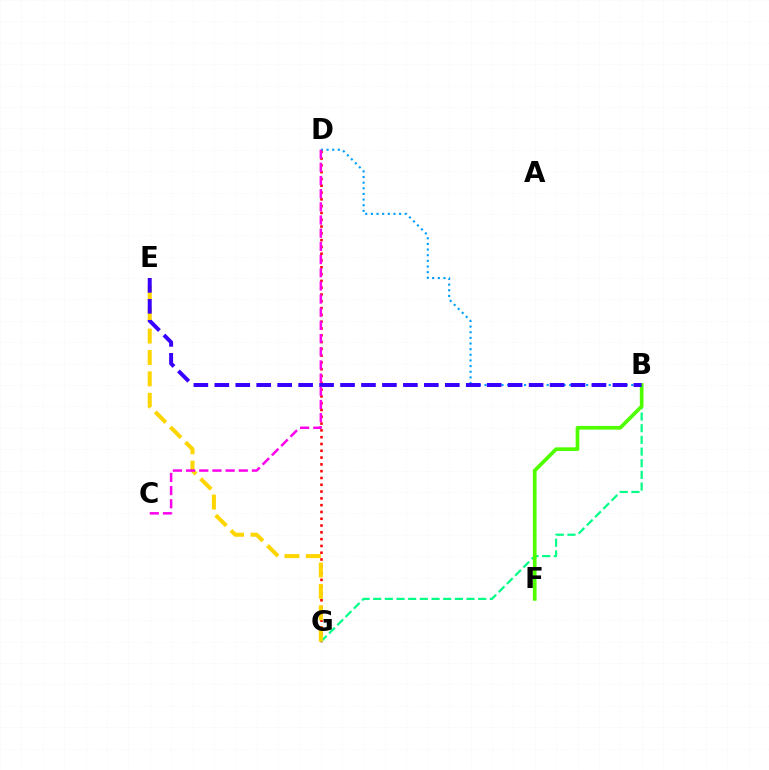{('D', 'G'): [{'color': '#ff0000', 'line_style': 'dotted', 'thickness': 1.85}], ('B', 'G'): [{'color': '#00ff86', 'line_style': 'dashed', 'thickness': 1.59}], ('E', 'G'): [{'color': '#ffd500', 'line_style': 'dashed', 'thickness': 2.91}], ('B', 'D'): [{'color': '#009eff', 'line_style': 'dotted', 'thickness': 1.53}], ('B', 'F'): [{'color': '#4fff00', 'line_style': 'solid', 'thickness': 2.65}], ('B', 'E'): [{'color': '#3700ff', 'line_style': 'dashed', 'thickness': 2.85}], ('C', 'D'): [{'color': '#ff00ed', 'line_style': 'dashed', 'thickness': 1.79}]}